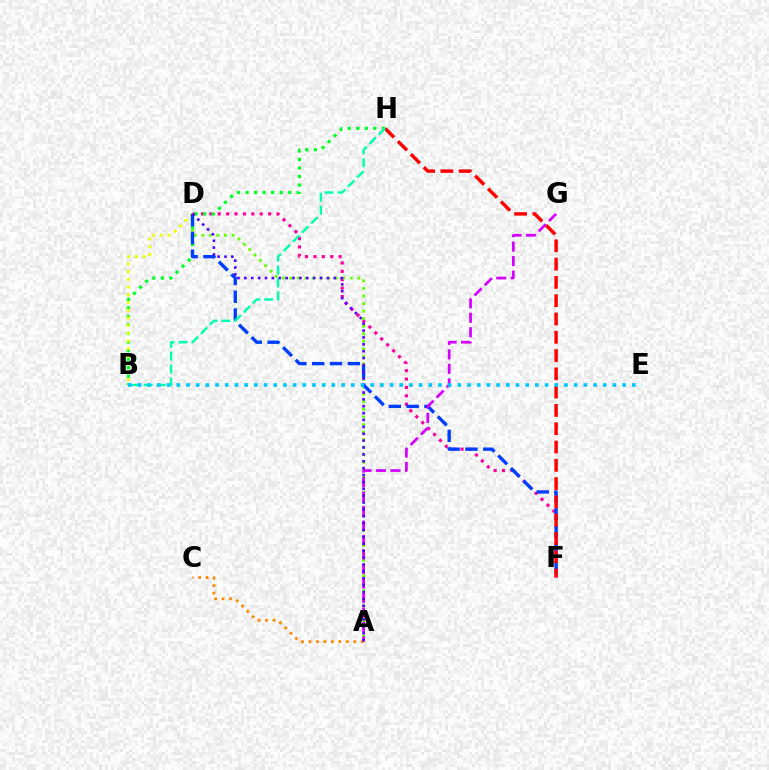{('D', 'F'): [{'color': '#ff00a0', 'line_style': 'dotted', 'thickness': 2.28}, {'color': '#003fff', 'line_style': 'dashed', 'thickness': 2.42}], ('A', 'D'): [{'color': '#66ff00', 'line_style': 'dotted', 'thickness': 2.05}, {'color': '#4f00ff', 'line_style': 'dotted', 'thickness': 1.87}], ('B', 'H'): [{'color': '#00ff27', 'line_style': 'dotted', 'thickness': 2.32}, {'color': '#00ffaf', 'line_style': 'dashed', 'thickness': 1.76}], ('B', 'D'): [{'color': '#eeff00', 'line_style': 'dotted', 'thickness': 2.09}], ('A', 'G'): [{'color': '#d600ff', 'line_style': 'dashed', 'thickness': 1.97}], ('F', 'H'): [{'color': '#ff0000', 'line_style': 'dashed', 'thickness': 2.49}], ('A', 'C'): [{'color': '#ff8800', 'line_style': 'dotted', 'thickness': 2.03}], ('B', 'E'): [{'color': '#00c7ff', 'line_style': 'dotted', 'thickness': 2.63}]}